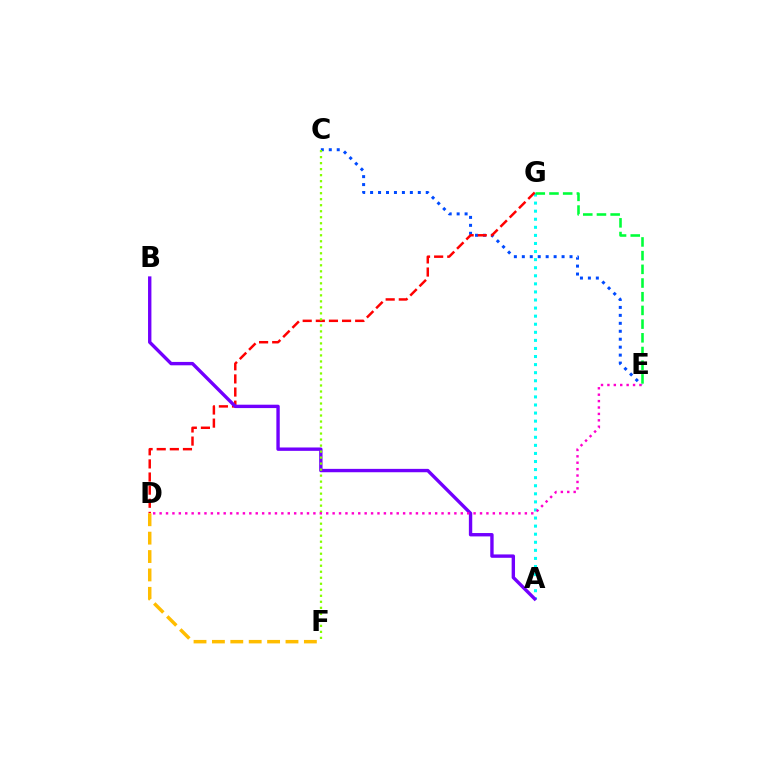{('A', 'G'): [{'color': '#00fff6', 'line_style': 'dotted', 'thickness': 2.19}], ('C', 'E'): [{'color': '#004bff', 'line_style': 'dotted', 'thickness': 2.16}], ('D', 'G'): [{'color': '#ff0000', 'line_style': 'dashed', 'thickness': 1.78}], ('A', 'B'): [{'color': '#7200ff', 'line_style': 'solid', 'thickness': 2.43}], ('C', 'F'): [{'color': '#84ff00', 'line_style': 'dotted', 'thickness': 1.63}], ('D', 'E'): [{'color': '#ff00cf', 'line_style': 'dotted', 'thickness': 1.74}], ('E', 'G'): [{'color': '#00ff39', 'line_style': 'dashed', 'thickness': 1.86}], ('D', 'F'): [{'color': '#ffbd00', 'line_style': 'dashed', 'thickness': 2.5}]}